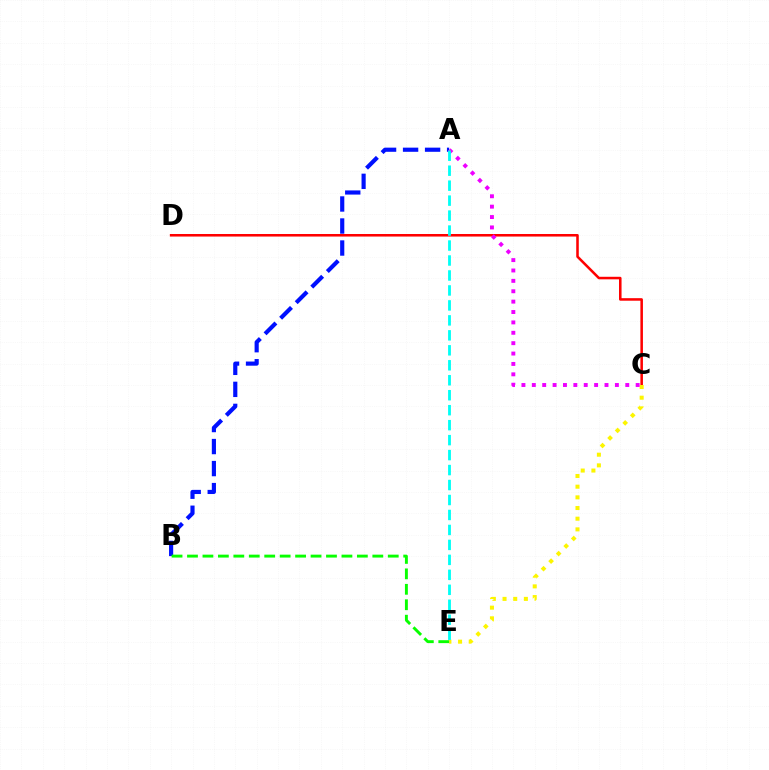{('C', 'D'): [{'color': '#ff0000', 'line_style': 'solid', 'thickness': 1.83}], ('C', 'E'): [{'color': '#fcf500', 'line_style': 'dotted', 'thickness': 2.9}], ('A', 'B'): [{'color': '#0010ff', 'line_style': 'dashed', 'thickness': 2.99}], ('A', 'C'): [{'color': '#ee00ff', 'line_style': 'dotted', 'thickness': 2.82}], ('A', 'E'): [{'color': '#00fff6', 'line_style': 'dashed', 'thickness': 2.03}], ('B', 'E'): [{'color': '#08ff00', 'line_style': 'dashed', 'thickness': 2.1}]}